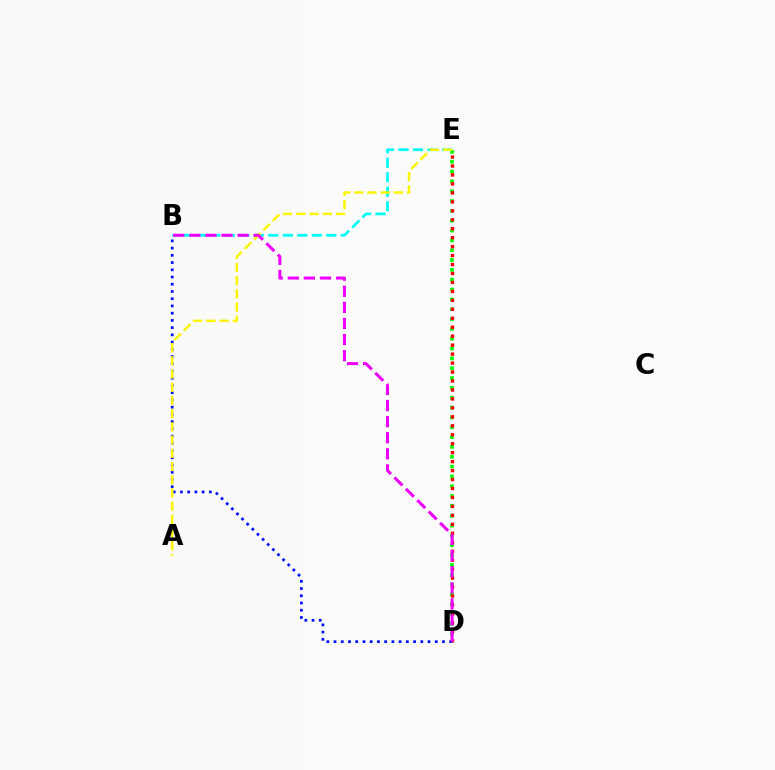{('D', 'E'): [{'color': '#08ff00', 'line_style': 'dotted', 'thickness': 2.67}, {'color': '#ff0000', 'line_style': 'dotted', 'thickness': 2.43}], ('B', 'E'): [{'color': '#00fff6', 'line_style': 'dashed', 'thickness': 1.97}], ('B', 'D'): [{'color': '#0010ff', 'line_style': 'dotted', 'thickness': 1.96}, {'color': '#ee00ff', 'line_style': 'dashed', 'thickness': 2.19}], ('A', 'E'): [{'color': '#fcf500', 'line_style': 'dashed', 'thickness': 1.8}]}